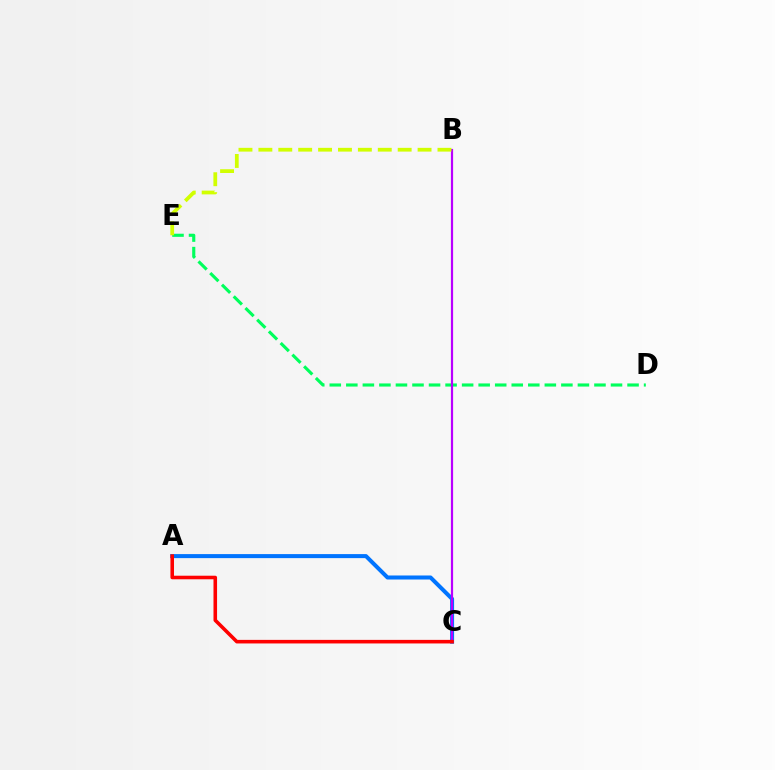{('A', 'C'): [{'color': '#0074ff', 'line_style': 'solid', 'thickness': 2.9}, {'color': '#ff0000', 'line_style': 'solid', 'thickness': 2.57}], ('D', 'E'): [{'color': '#00ff5c', 'line_style': 'dashed', 'thickness': 2.25}], ('B', 'C'): [{'color': '#b900ff', 'line_style': 'solid', 'thickness': 1.58}], ('B', 'E'): [{'color': '#d1ff00', 'line_style': 'dashed', 'thickness': 2.7}]}